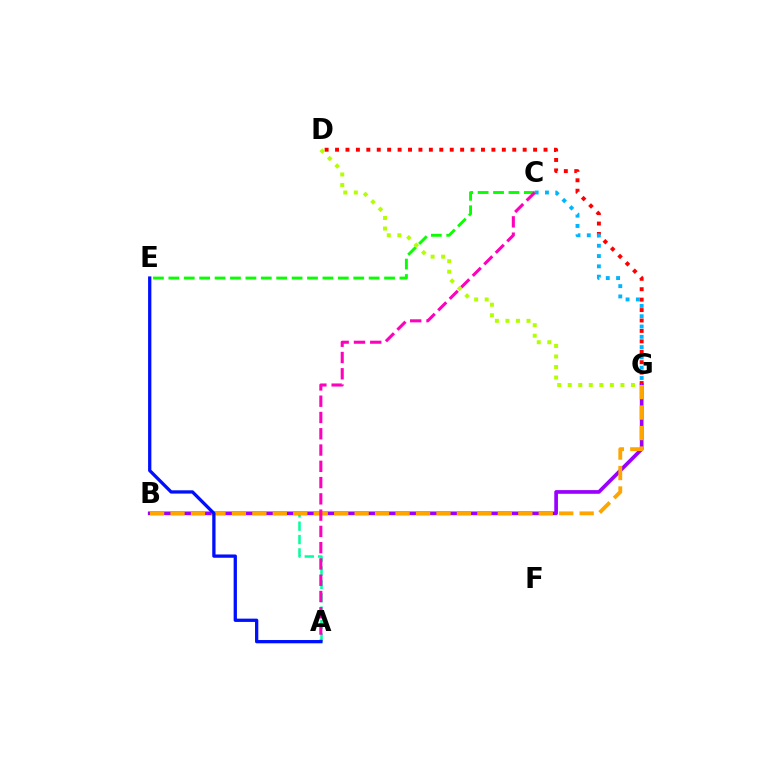{('D', 'G'): [{'color': '#ff0000', 'line_style': 'dotted', 'thickness': 2.83}, {'color': '#b3ff00', 'line_style': 'dotted', 'thickness': 2.86}], ('A', 'B'): [{'color': '#00ff9d', 'line_style': 'dashed', 'thickness': 1.82}], ('B', 'G'): [{'color': '#9b00ff', 'line_style': 'solid', 'thickness': 2.65}, {'color': '#ffa500', 'line_style': 'dashed', 'thickness': 2.78}], ('C', 'E'): [{'color': '#08ff00', 'line_style': 'dashed', 'thickness': 2.09}], ('C', 'G'): [{'color': '#00b5ff', 'line_style': 'dotted', 'thickness': 2.8}], ('A', 'C'): [{'color': '#ff00bd', 'line_style': 'dashed', 'thickness': 2.21}], ('A', 'E'): [{'color': '#0010ff', 'line_style': 'solid', 'thickness': 2.37}]}